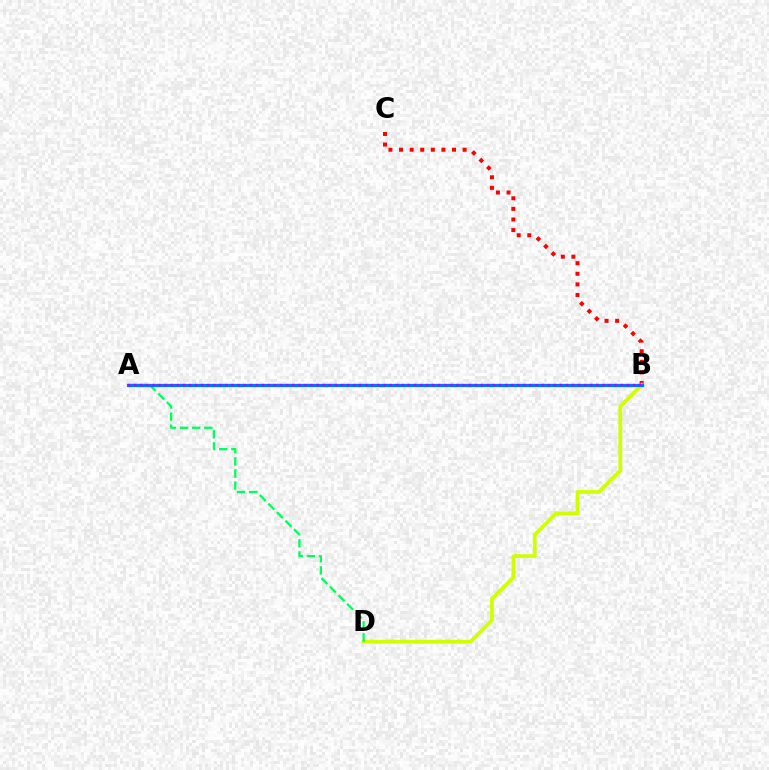{('B', 'C'): [{'color': '#ff0000', 'line_style': 'dotted', 'thickness': 2.88}], ('B', 'D'): [{'color': '#d1ff00', 'line_style': 'solid', 'thickness': 2.71}], ('A', 'D'): [{'color': '#00ff5c', 'line_style': 'dashed', 'thickness': 1.65}], ('A', 'B'): [{'color': '#0074ff', 'line_style': 'solid', 'thickness': 2.32}, {'color': '#b900ff', 'line_style': 'dotted', 'thickness': 1.65}]}